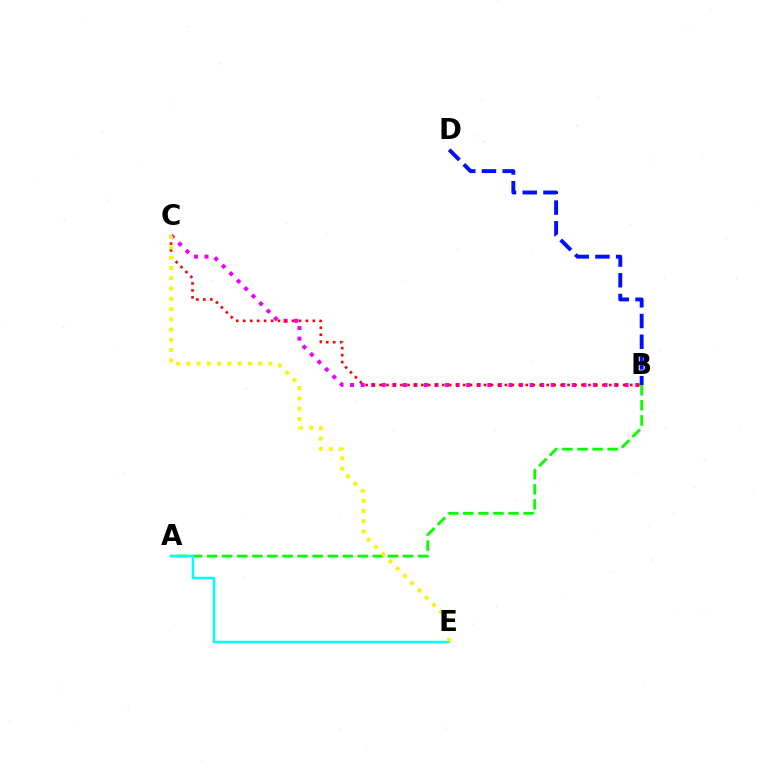{('B', 'D'): [{'color': '#0010ff', 'line_style': 'dashed', 'thickness': 2.81}], ('A', 'B'): [{'color': '#08ff00', 'line_style': 'dashed', 'thickness': 2.05}], ('B', 'C'): [{'color': '#ee00ff', 'line_style': 'dotted', 'thickness': 2.87}, {'color': '#ff0000', 'line_style': 'dotted', 'thickness': 1.89}], ('A', 'E'): [{'color': '#00fff6', 'line_style': 'solid', 'thickness': 1.8}], ('C', 'E'): [{'color': '#fcf500', 'line_style': 'dotted', 'thickness': 2.79}]}